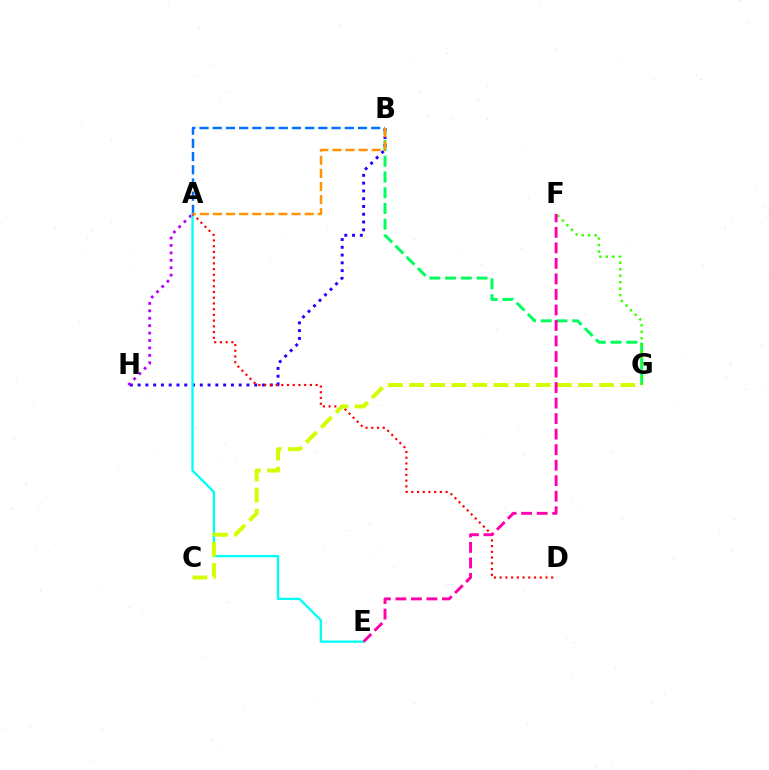{('B', 'G'): [{'color': '#00ff5c', 'line_style': 'dashed', 'thickness': 2.14}], ('F', 'G'): [{'color': '#3dff00', 'line_style': 'dotted', 'thickness': 1.77}], ('A', 'B'): [{'color': '#0074ff', 'line_style': 'dashed', 'thickness': 1.79}, {'color': '#ff9400', 'line_style': 'dashed', 'thickness': 1.78}], ('B', 'H'): [{'color': '#2500ff', 'line_style': 'dotted', 'thickness': 2.11}], ('A', 'H'): [{'color': '#b900ff', 'line_style': 'dotted', 'thickness': 2.02}], ('A', 'E'): [{'color': '#00fff6', 'line_style': 'solid', 'thickness': 1.66}], ('A', 'D'): [{'color': '#ff0000', 'line_style': 'dotted', 'thickness': 1.56}], ('C', 'G'): [{'color': '#d1ff00', 'line_style': 'dashed', 'thickness': 2.87}], ('E', 'F'): [{'color': '#ff00ac', 'line_style': 'dashed', 'thickness': 2.11}]}